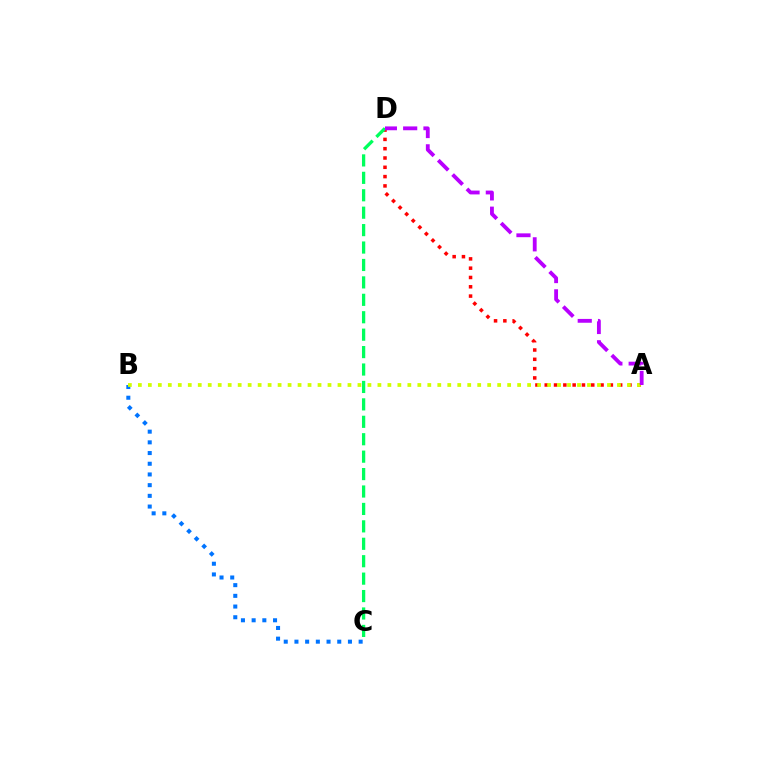{('A', 'D'): [{'color': '#ff0000', 'line_style': 'dotted', 'thickness': 2.53}, {'color': '#b900ff', 'line_style': 'dashed', 'thickness': 2.76}], ('B', 'C'): [{'color': '#0074ff', 'line_style': 'dotted', 'thickness': 2.91}], ('C', 'D'): [{'color': '#00ff5c', 'line_style': 'dashed', 'thickness': 2.37}], ('A', 'B'): [{'color': '#d1ff00', 'line_style': 'dotted', 'thickness': 2.71}]}